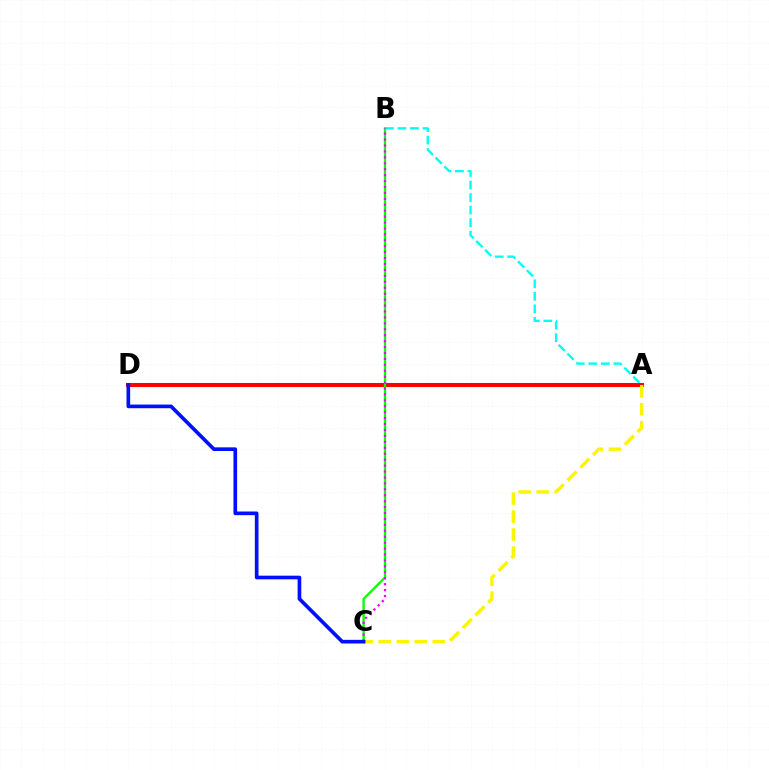{('A', 'D'): [{'color': '#ff0000', 'line_style': 'solid', 'thickness': 2.92}], ('B', 'C'): [{'color': '#08ff00', 'line_style': 'solid', 'thickness': 1.67}, {'color': '#ee00ff', 'line_style': 'dotted', 'thickness': 1.61}], ('A', 'B'): [{'color': '#00fff6', 'line_style': 'dashed', 'thickness': 1.7}], ('A', 'C'): [{'color': '#fcf500', 'line_style': 'dashed', 'thickness': 2.45}], ('C', 'D'): [{'color': '#0010ff', 'line_style': 'solid', 'thickness': 2.63}]}